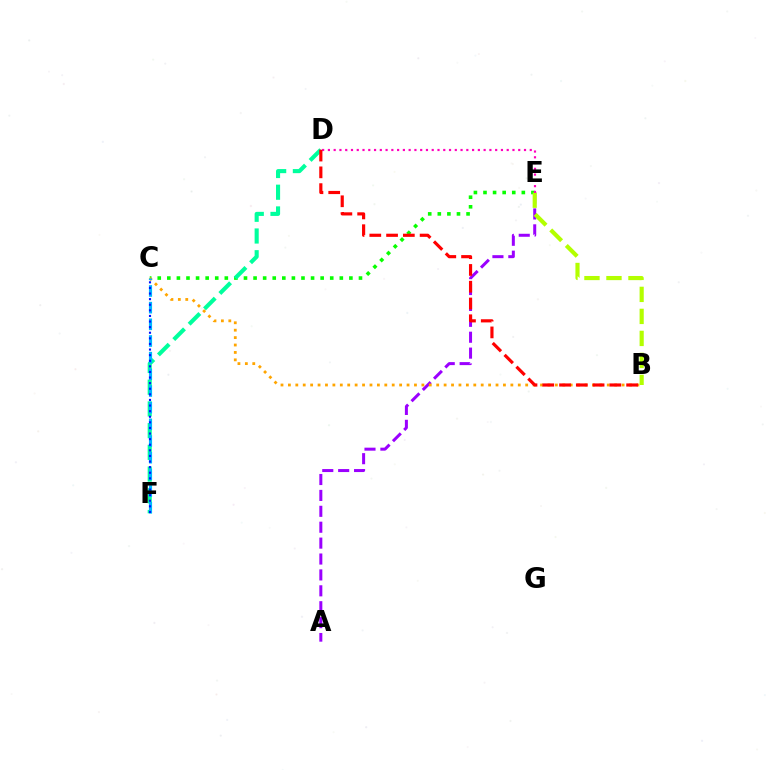{('A', 'E'): [{'color': '#9b00ff', 'line_style': 'dashed', 'thickness': 2.16}], ('C', 'E'): [{'color': '#08ff00', 'line_style': 'dotted', 'thickness': 2.6}], ('B', 'C'): [{'color': '#ffa500', 'line_style': 'dotted', 'thickness': 2.01}], ('D', 'F'): [{'color': '#00ff9d', 'line_style': 'dashed', 'thickness': 2.95}], ('B', 'E'): [{'color': '#b3ff00', 'line_style': 'dashed', 'thickness': 2.99}], ('C', 'F'): [{'color': '#00b5ff', 'line_style': 'dashed', 'thickness': 2.26}, {'color': '#0010ff', 'line_style': 'dotted', 'thickness': 1.52}], ('D', 'E'): [{'color': '#ff00bd', 'line_style': 'dotted', 'thickness': 1.57}], ('B', 'D'): [{'color': '#ff0000', 'line_style': 'dashed', 'thickness': 2.28}]}